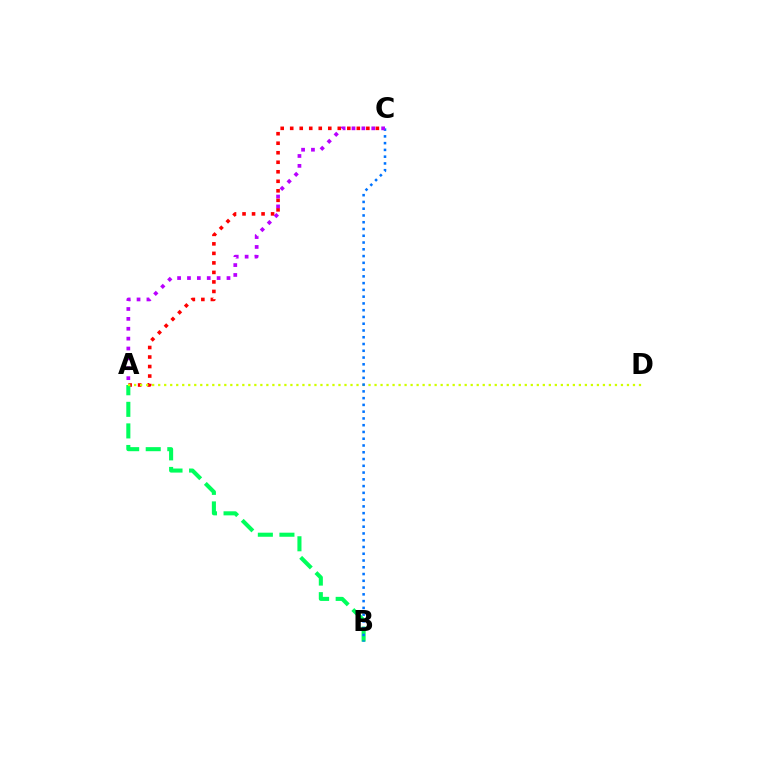{('A', 'C'): [{'color': '#ff0000', 'line_style': 'dotted', 'thickness': 2.59}, {'color': '#b900ff', 'line_style': 'dotted', 'thickness': 2.68}], ('A', 'B'): [{'color': '#00ff5c', 'line_style': 'dashed', 'thickness': 2.93}], ('A', 'D'): [{'color': '#d1ff00', 'line_style': 'dotted', 'thickness': 1.63}], ('B', 'C'): [{'color': '#0074ff', 'line_style': 'dotted', 'thickness': 1.84}]}